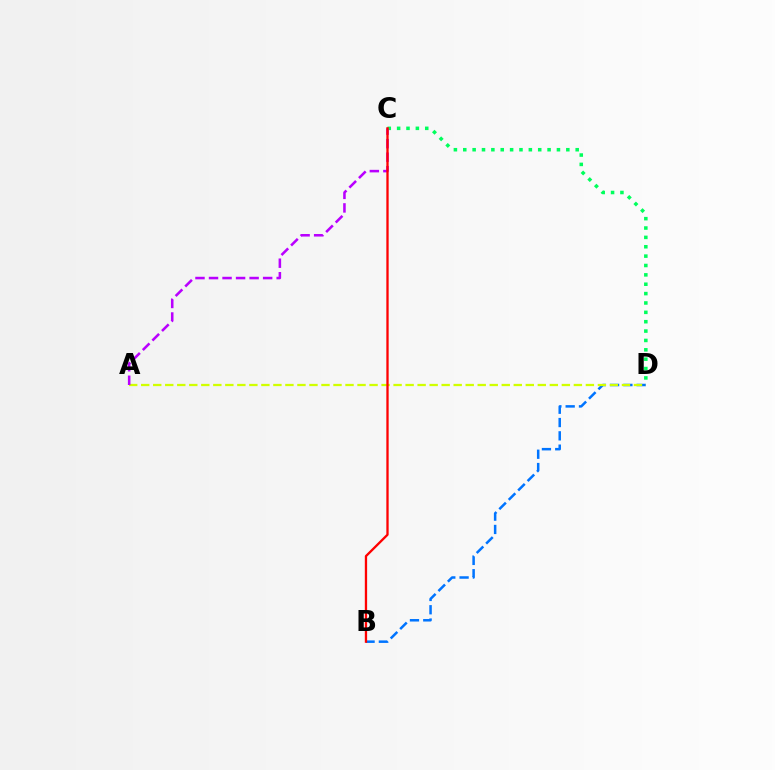{('B', 'D'): [{'color': '#0074ff', 'line_style': 'dashed', 'thickness': 1.81}], ('A', 'D'): [{'color': '#d1ff00', 'line_style': 'dashed', 'thickness': 1.63}], ('C', 'D'): [{'color': '#00ff5c', 'line_style': 'dotted', 'thickness': 2.55}], ('A', 'C'): [{'color': '#b900ff', 'line_style': 'dashed', 'thickness': 1.84}], ('B', 'C'): [{'color': '#ff0000', 'line_style': 'solid', 'thickness': 1.66}]}